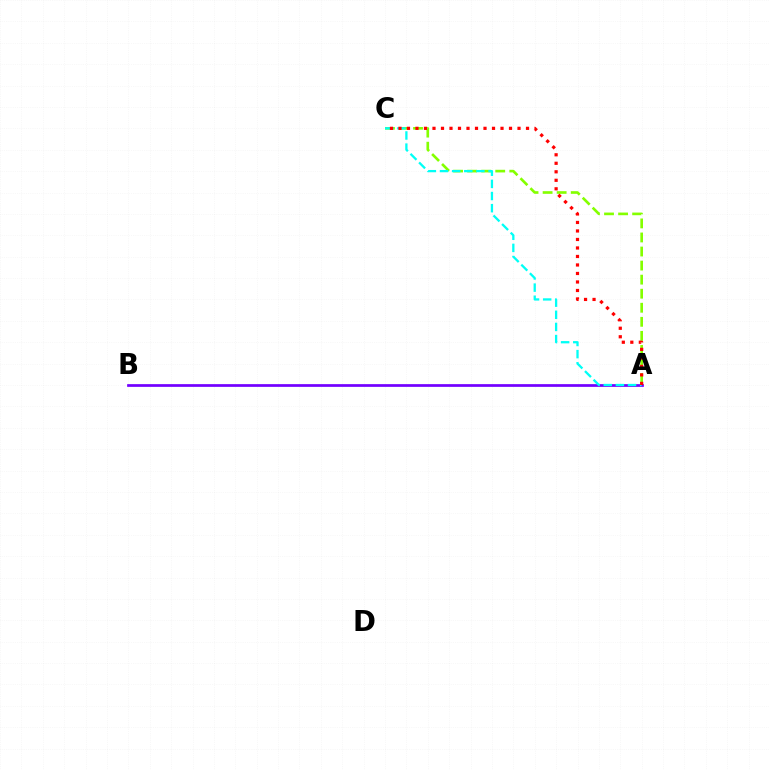{('A', 'B'): [{'color': '#7200ff', 'line_style': 'solid', 'thickness': 1.96}], ('A', 'C'): [{'color': '#84ff00', 'line_style': 'dashed', 'thickness': 1.91}, {'color': '#00fff6', 'line_style': 'dashed', 'thickness': 1.65}, {'color': '#ff0000', 'line_style': 'dotted', 'thickness': 2.31}]}